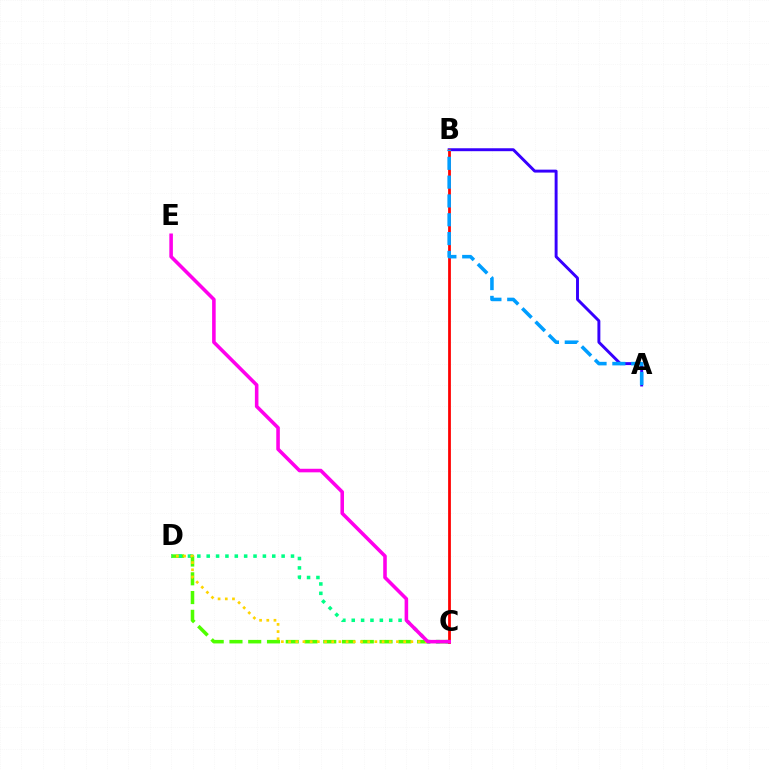{('C', 'D'): [{'color': '#4fff00', 'line_style': 'dashed', 'thickness': 2.55}, {'color': '#00ff86', 'line_style': 'dotted', 'thickness': 2.54}, {'color': '#ffd500', 'line_style': 'dotted', 'thickness': 1.95}], ('A', 'B'): [{'color': '#3700ff', 'line_style': 'solid', 'thickness': 2.11}, {'color': '#009eff', 'line_style': 'dashed', 'thickness': 2.56}], ('B', 'C'): [{'color': '#ff0000', 'line_style': 'solid', 'thickness': 1.99}], ('C', 'E'): [{'color': '#ff00ed', 'line_style': 'solid', 'thickness': 2.57}]}